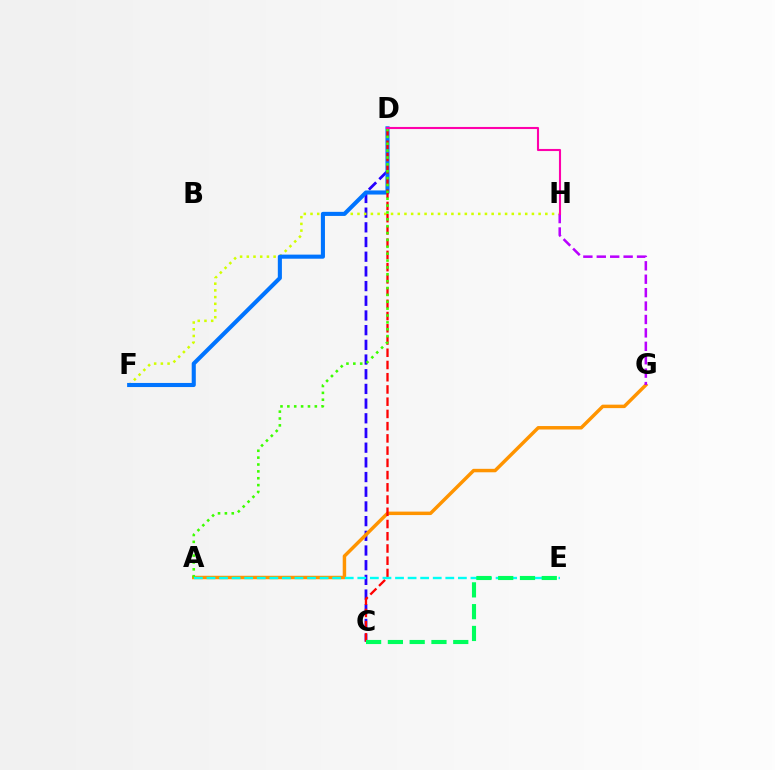{('C', 'D'): [{'color': '#2500ff', 'line_style': 'dashed', 'thickness': 2.0}, {'color': '#ff0000', 'line_style': 'dashed', 'thickness': 1.66}], ('F', 'H'): [{'color': '#d1ff00', 'line_style': 'dotted', 'thickness': 1.82}], ('D', 'F'): [{'color': '#0074ff', 'line_style': 'solid', 'thickness': 2.95}], ('A', 'G'): [{'color': '#ff9400', 'line_style': 'solid', 'thickness': 2.49}], ('G', 'H'): [{'color': '#b900ff', 'line_style': 'dashed', 'thickness': 1.82}], ('A', 'D'): [{'color': '#3dff00', 'line_style': 'dotted', 'thickness': 1.87}], ('A', 'E'): [{'color': '#00fff6', 'line_style': 'dashed', 'thickness': 1.71}], ('D', 'H'): [{'color': '#ff00ac', 'line_style': 'solid', 'thickness': 1.51}], ('C', 'E'): [{'color': '#00ff5c', 'line_style': 'dashed', 'thickness': 2.96}]}